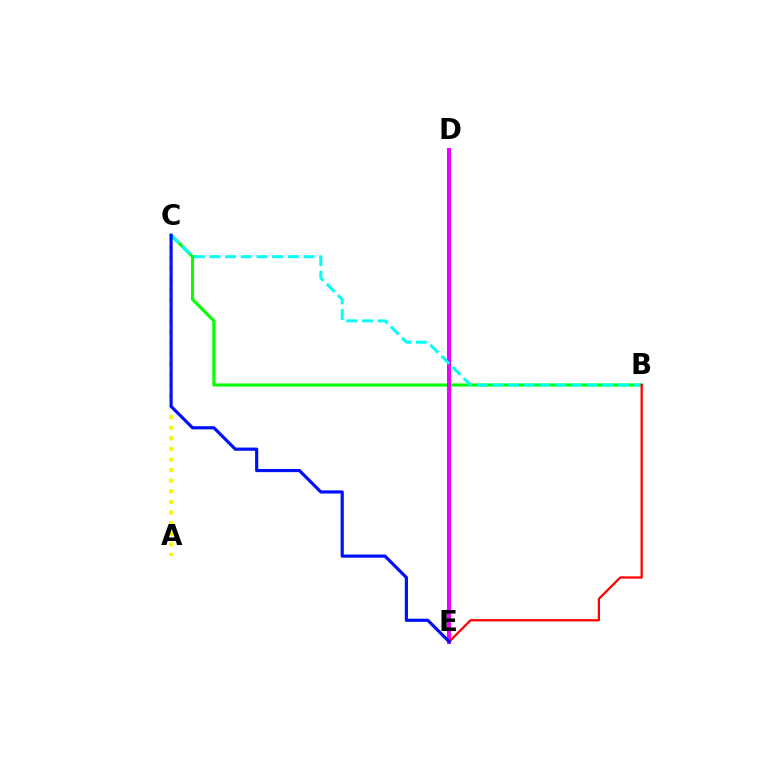{('A', 'C'): [{'color': '#fcf500', 'line_style': 'dotted', 'thickness': 2.88}], ('B', 'C'): [{'color': '#08ff00', 'line_style': 'solid', 'thickness': 2.23}, {'color': '#00fff6', 'line_style': 'dashed', 'thickness': 2.13}], ('D', 'E'): [{'color': '#ee00ff', 'line_style': 'solid', 'thickness': 2.9}], ('B', 'E'): [{'color': '#ff0000', 'line_style': 'solid', 'thickness': 1.63}], ('C', 'E'): [{'color': '#0010ff', 'line_style': 'solid', 'thickness': 2.28}]}